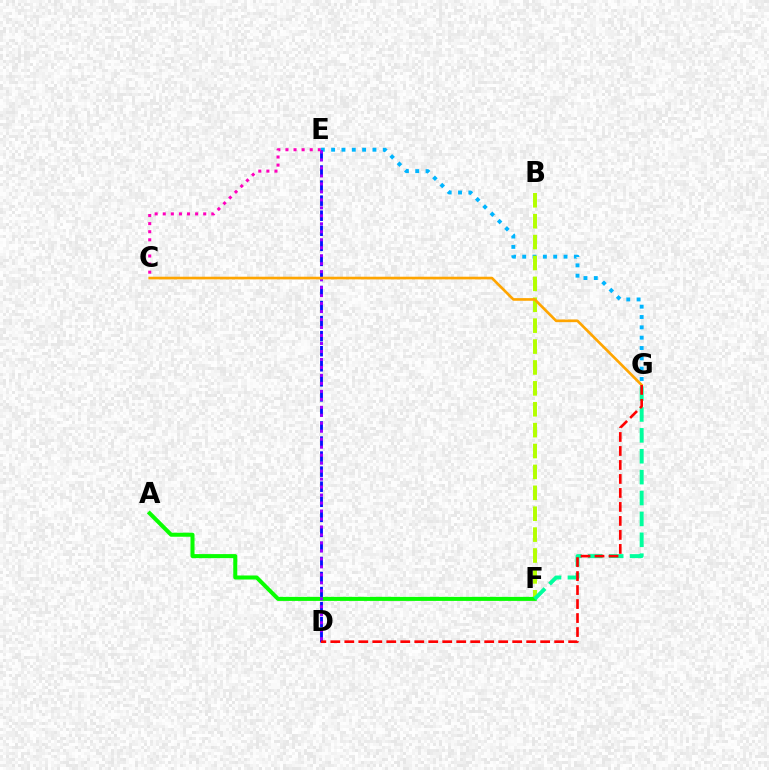{('E', 'G'): [{'color': '#00b5ff', 'line_style': 'dotted', 'thickness': 2.81}], ('B', 'F'): [{'color': '#b3ff00', 'line_style': 'dashed', 'thickness': 2.84}], ('D', 'E'): [{'color': '#0010ff', 'line_style': 'dashed', 'thickness': 2.05}, {'color': '#9b00ff', 'line_style': 'dotted', 'thickness': 2.17}], ('A', 'F'): [{'color': '#08ff00', 'line_style': 'solid', 'thickness': 2.9}], ('F', 'G'): [{'color': '#00ff9d', 'line_style': 'dashed', 'thickness': 2.84}], ('C', 'G'): [{'color': '#ffa500', 'line_style': 'solid', 'thickness': 1.91}], ('C', 'E'): [{'color': '#ff00bd', 'line_style': 'dotted', 'thickness': 2.2}], ('D', 'G'): [{'color': '#ff0000', 'line_style': 'dashed', 'thickness': 1.9}]}